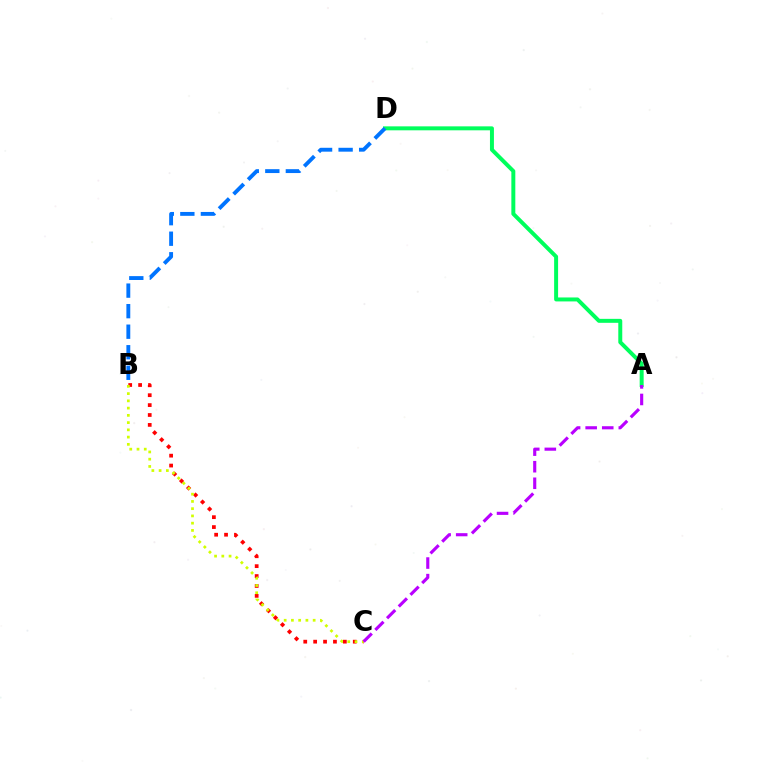{('A', 'D'): [{'color': '#00ff5c', 'line_style': 'solid', 'thickness': 2.85}], ('B', 'D'): [{'color': '#0074ff', 'line_style': 'dashed', 'thickness': 2.79}], ('B', 'C'): [{'color': '#ff0000', 'line_style': 'dotted', 'thickness': 2.69}, {'color': '#d1ff00', 'line_style': 'dotted', 'thickness': 1.97}], ('A', 'C'): [{'color': '#b900ff', 'line_style': 'dashed', 'thickness': 2.25}]}